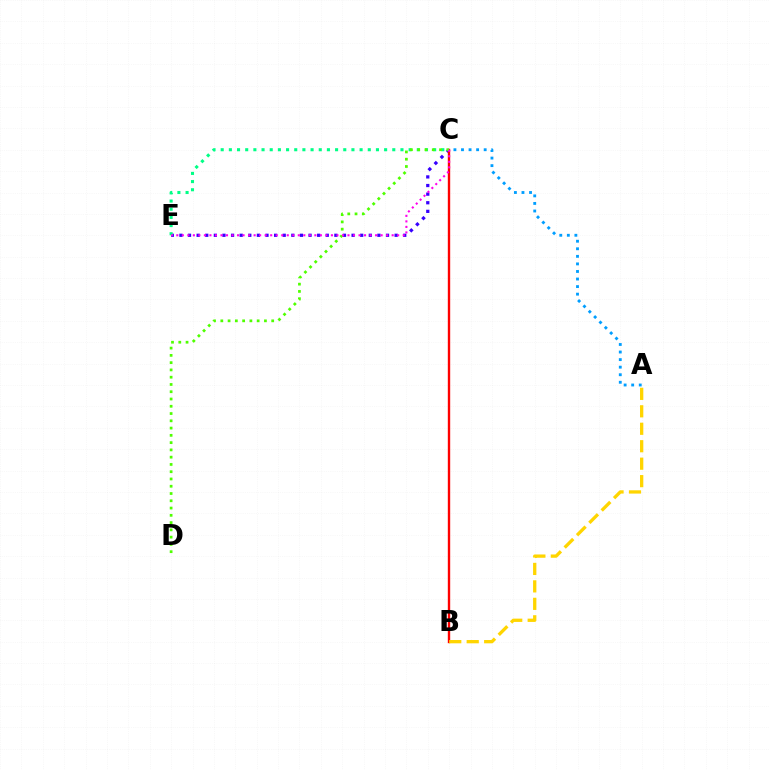{('C', 'E'): [{'color': '#3700ff', 'line_style': 'dotted', 'thickness': 2.34}, {'color': '#00ff86', 'line_style': 'dotted', 'thickness': 2.22}, {'color': '#ff00ed', 'line_style': 'dotted', 'thickness': 1.5}], ('B', 'C'): [{'color': '#ff0000', 'line_style': 'solid', 'thickness': 1.71}], ('A', 'B'): [{'color': '#ffd500', 'line_style': 'dashed', 'thickness': 2.37}], ('C', 'D'): [{'color': '#4fff00', 'line_style': 'dotted', 'thickness': 1.98}], ('A', 'C'): [{'color': '#009eff', 'line_style': 'dotted', 'thickness': 2.05}]}